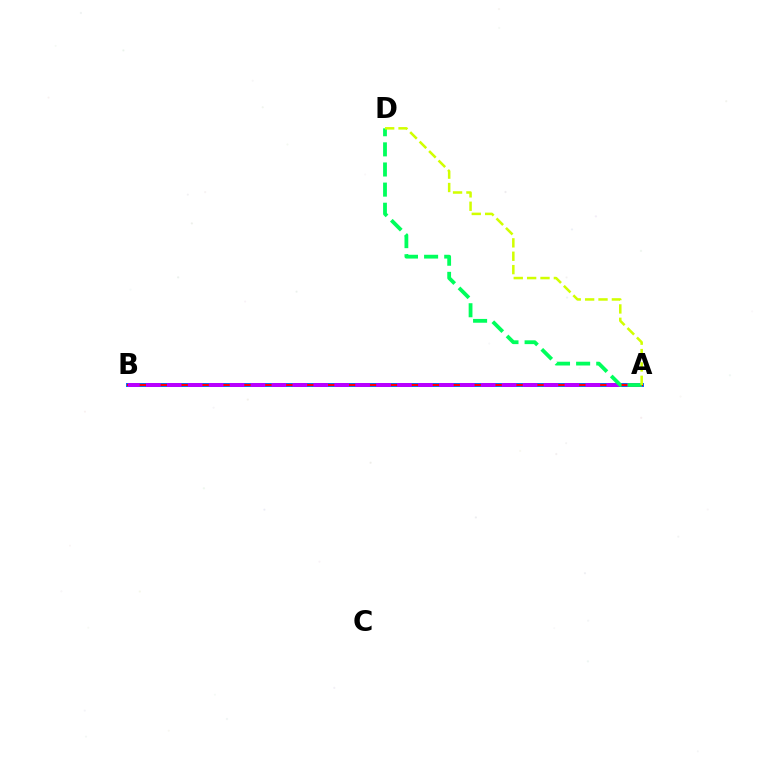{('A', 'B'): [{'color': '#0074ff', 'line_style': 'solid', 'thickness': 2.86}, {'color': '#ff0000', 'line_style': 'solid', 'thickness': 1.56}, {'color': '#b900ff', 'line_style': 'dashed', 'thickness': 2.84}], ('A', 'D'): [{'color': '#00ff5c', 'line_style': 'dashed', 'thickness': 2.73}, {'color': '#d1ff00', 'line_style': 'dashed', 'thickness': 1.82}]}